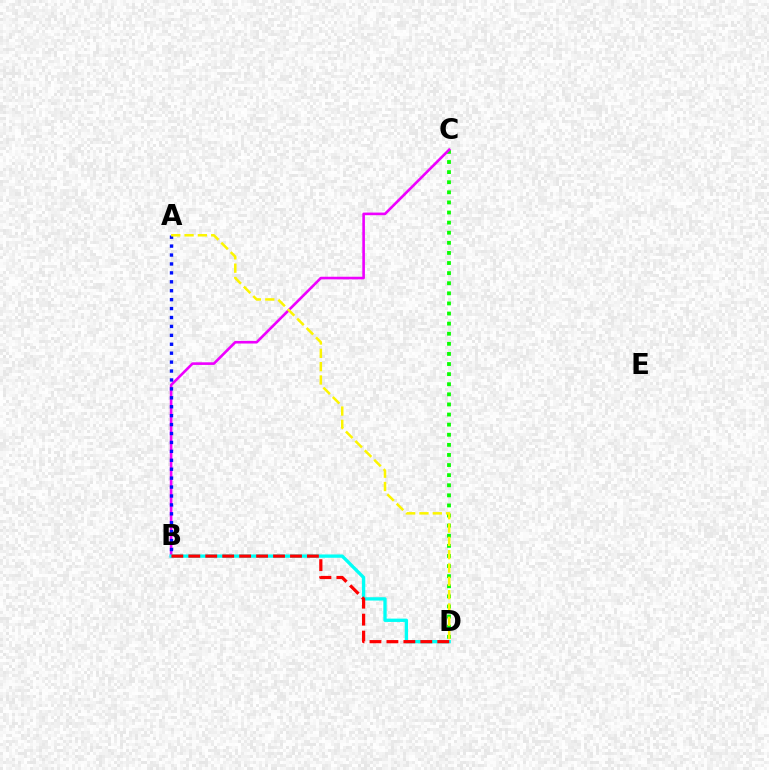{('C', 'D'): [{'color': '#08ff00', 'line_style': 'dotted', 'thickness': 2.74}], ('B', 'C'): [{'color': '#ee00ff', 'line_style': 'solid', 'thickness': 1.89}], ('A', 'B'): [{'color': '#0010ff', 'line_style': 'dotted', 'thickness': 2.42}], ('B', 'D'): [{'color': '#00fff6', 'line_style': 'solid', 'thickness': 2.39}, {'color': '#ff0000', 'line_style': 'dashed', 'thickness': 2.3}], ('A', 'D'): [{'color': '#fcf500', 'line_style': 'dashed', 'thickness': 1.81}]}